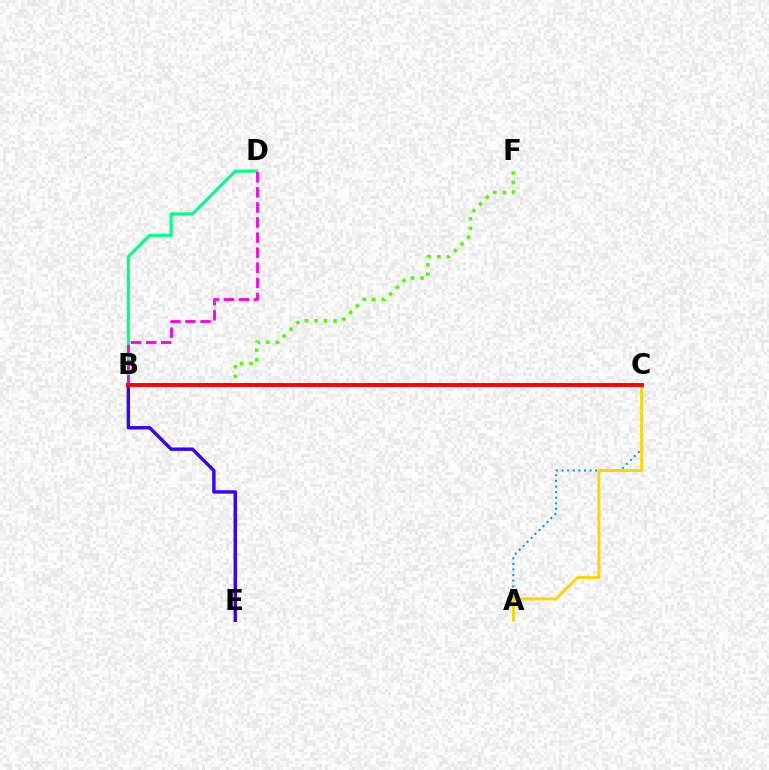{('B', 'F'): [{'color': '#4fff00', 'line_style': 'dotted', 'thickness': 2.59}], ('B', 'E'): [{'color': '#3700ff', 'line_style': 'solid', 'thickness': 2.46}], ('B', 'D'): [{'color': '#00ff86', 'line_style': 'solid', 'thickness': 2.23}, {'color': '#ff00ed', 'line_style': 'dashed', 'thickness': 2.05}], ('A', 'C'): [{'color': '#009eff', 'line_style': 'dotted', 'thickness': 1.52}, {'color': '#ffd500', 'line_style': 'solid', 'thickness': 2.07}], ('B', 'C'): [{'color': '#ff0000', 'line_style': 'solid', 'thickness': 2.81}]}